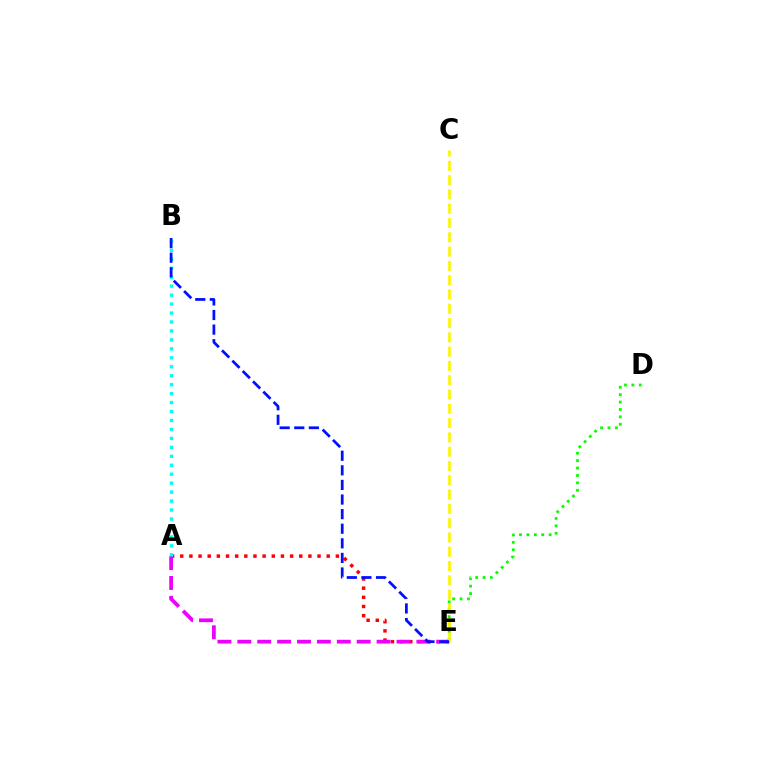{('D', 'E'): [{'color': '#08ff00', 'line_style': 'dotted', 'thickness': 2.01}], ('A', 'E'): [{'color': '#ff0000', 'line_style': 'dotted', 'thickness': 2.49}, {'color': '#ee00ff', 'line_style': 'dashed', 'thickness': 2.7}], ('A', 'B'): [{'color': '#00fff6', 'line_style': 'dotted', 'thickness': 2.43}], ('C', 'E'): [{'color': '#fcf500', 'line_style': 'dashed', 'thickness': 1.94}], ('B', 'E'): [{'color': '#0010ff', 'line_style': 'dashed', 'thickness': 1.98}]}